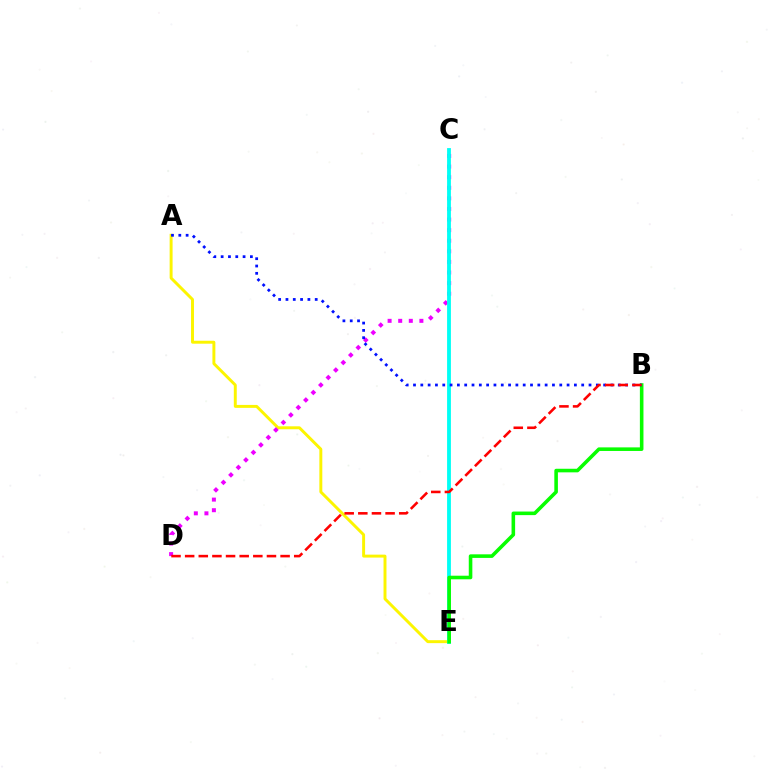{('A', 'E'): [{'color': '#fcf500', 'line_style': 'solid', 'thickness': 2.12}], ('C', 'D'): [{'color': '#ee00ff', 'line_style': 'dotted', 'thickness': 2.88}], ('C', 'E'): [{'color': '#00fff6', 'line_style': 'solid', 'thickness': 2.75}], ('B', 'E'): [{'color': '#08ff00', 'line_style': 'solid', 'thickness': 2.58}], ('A', 'B'): [{'color': '#0010ff', 'line_style': 'dotted', 'thickness': 1.99}], ('B', 'D'): [{'color': '#ff0000', 'line_style': 'dashed', 'thickness': 1.85}]}